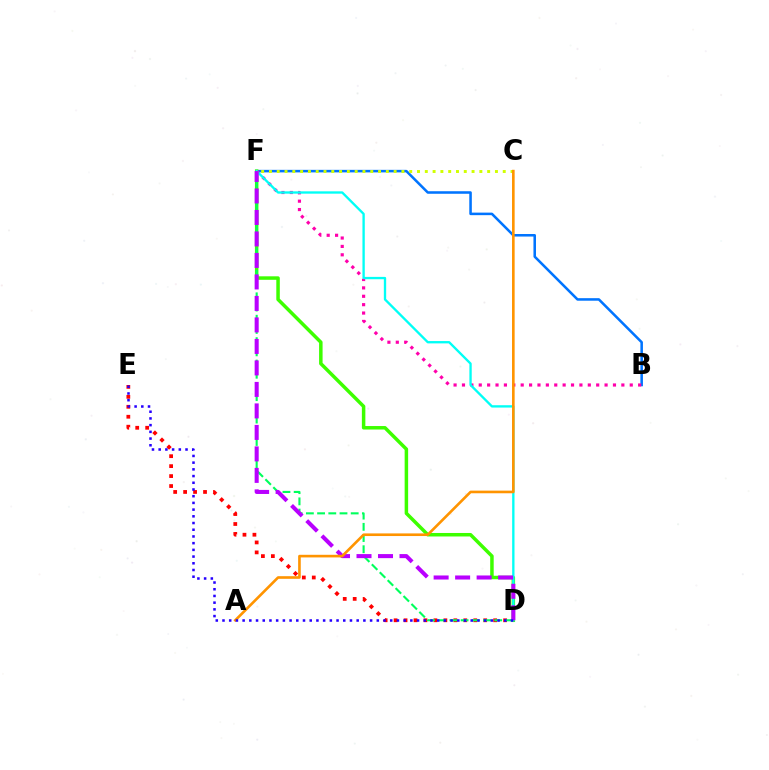{('D', 'E'): [{'color': '#ff0000', 'line_style': 'dotted', 'thickness': 2.7}, {'color': '#2500ff', 'line_style': 'dotted', 'thickness': 1.82}], ('B', 'F'): [{'color': '#0074ff', 'line_style': 'solid', 'thickness': 1.83}, {'color': '#ff00ac', 'line_style': 'dotted', 'thickness': 2.28}], ('D', 'F'): [{'color': '#3dff00', 'line_style': 'solid', 'thickness': 2.52}, {'color': '#00fff6', 'line_style': 'solid', 'thickness': 1.68}, {'color': '#00ff5c', 'line_style': 'dashed', 'thickness': 1.52}, {'color': '#b900ff', 'line_style': 'dashed', 'thickness': 2.92}], ('C', 'F'): [{'color': '#d1ff00', 'line_style': 'dotted', 'thickness': 2.12}], ('A', 'C'): [{'color': '#ff9400', 'line_style': 'solid', 'thickness': 1.89}]}